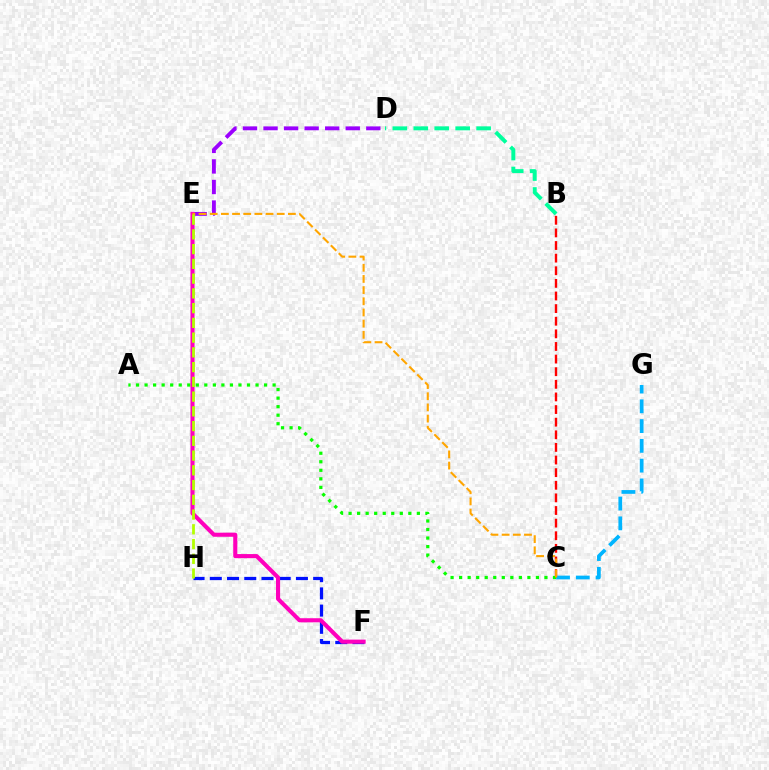{('B', 'C'): [{'color': '#ff0000', 'line_style': 'dashed', 'thickness': 1.71}], ('A', 'C'): [{'color': '#08ff00', 'line_style': 'dotted', 'thickness': 2.32}], ('F', 'H'): [{'color': '#0010ff', 'line_style': 'dashed', 'thickness': 2.34}], ('B', 'D'): [{'color': '#00ff9d', 'line_style': 'dashed', 'thickness': 2.85}], ('D', 'E'): [{'color': '#9b00ff', 'line_style': 'dashed', 'thickness': 2.79}], ('E', 'F'): [{'color': '#ff00bd', 'line_style': 'solid', 'thickness': 2.95}], ('C', 'G'): [{'color': '#00b5ff', 'line_style': 'dashed', 'thickness': 2.69}], ('C', 'E'): [{'color': '#ffa500', 'line_style': 'dashed', 'thickness': 1.52}], ('E', 'H'): [{'color': '#b3ff00', 'line_style': 'dashed', 'thickness': 2.0}]}